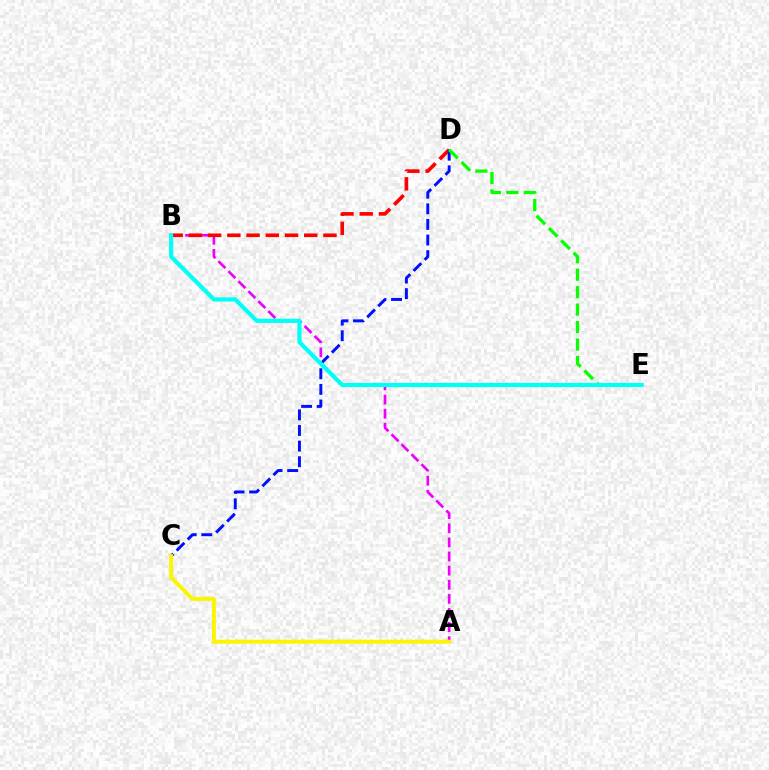{('A', 'B'): [{'color': '#ee00ff', 'line_style': 'dashed', 'thickness': 1.92}], ('B', 'D'): [{'color': '#ff0000', 'line_style': 'dashed', 'thickness': 2.61}], ('C', 'D'): [{'color': '#0010ff', 'line_style': 'dashed', 'thickness': 2.12}], ('D', 'E'): [{'color': '#08ff00', 'line_style': 'dashed', 'thickness': 2.37}], ('B', 'E'): [{'color': '#00fff6', 'line_style': 'solid', 'thickness': 2.99}], ('A', 'C'): [{'color': '#fcf500', 'line_style': 'solid', 'thickness': 2.84}]}